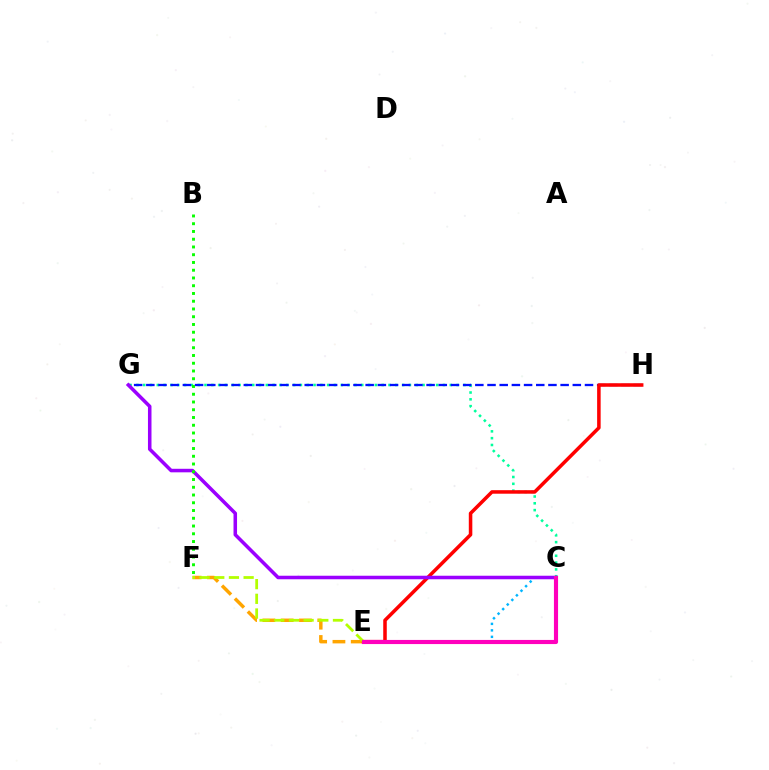{('C', 'G'): [{'color': '#00ff9d', 'line_style': 'dotted', 'thickness': 1.85}, {'color': '#9b00ff', 'line_style': 'solid', 'thickness': 2.54}], ('E', 'F'): [{'color': '#ffa500', 'line_style': 'dashed', 'thickness': 2.48}, {'color': '#b3ff00', 'line_style': 'dashed', 'thickness': 1.99}], ('G', 'H'): [{'color': '#0010ff', 'line_style': 'dashed', 'thickness': 1.66}], ('E', 'H'): [{'color': '#ff0000', 'line_style': 'solid', 'thickness': 2.54}], ('C', 'E'): [{'color': '#00b5ff', 'line_style': 'dotted', 'thickness': 1.76}, {'color': '#ff00bd', 'line_style': 'solid', 'thickness': 2.98}], ('B', 'F'): [{'color': '#08ff00', 'line_style': 'dotted', 'thickness': 2.11}]}